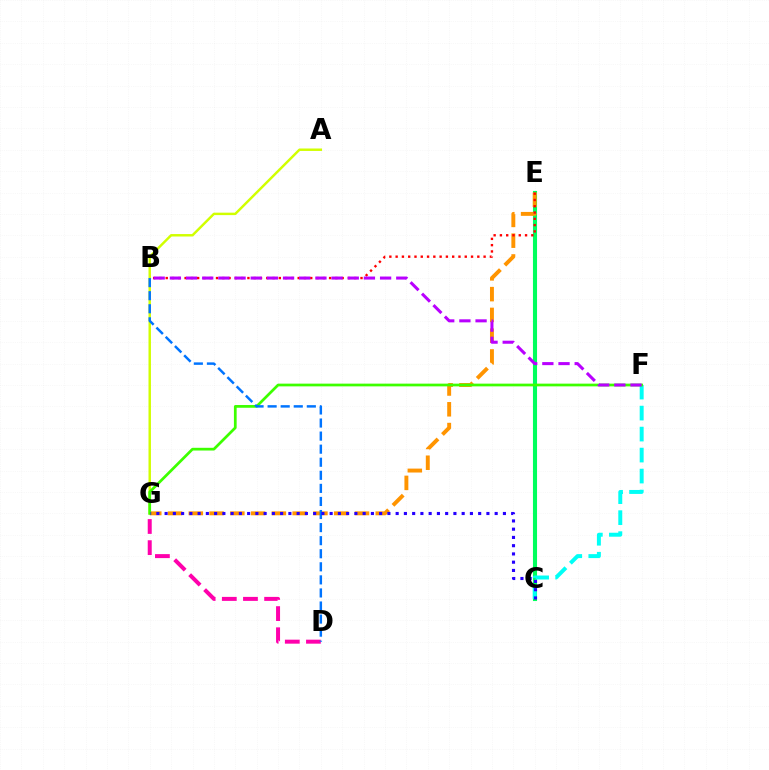{('C', 'E'): [{'color': '#00ff5c', 'line_style': 'solid', 'thickness': 2.95}], ('A', 'G'): [{'color': '#d1ff00', 'line_style': 'solid', 'thickness': 1.76}], ('C', 'F'): [{'color': '#00fff6', 'line_style': 'dashed', 'thickness': 2.85}], ('D', 'G'): [{'color': '#ff00ac', 'line_style': 'dashed', 'thickness': 2.87}], ('E', 'G'): [{'color': '#ff9400', 'line_style': 'dashed', 'thickness': 2.82}], ('F', 'G'): [{'color': '#3dff00', 'line_style': 'solid', 'thickness': 1.97}], ('B', 'D'): [{'color': '#0074ff', 'line_style': 'dashed', 'thickness': 1.78}], ('C', 'G'): [{'color': '#2500ff', 'line_style': 'dotted', 'thickness': 2.24}], ('B', 'E'): [{'color': '#ff0000', 'line_style': 'dotted', 'thickness': 1.71}], ('B', 'F'): [{'color': '#b900ff', 'line_style': 'dashed', 'thickness': 2.2}]}